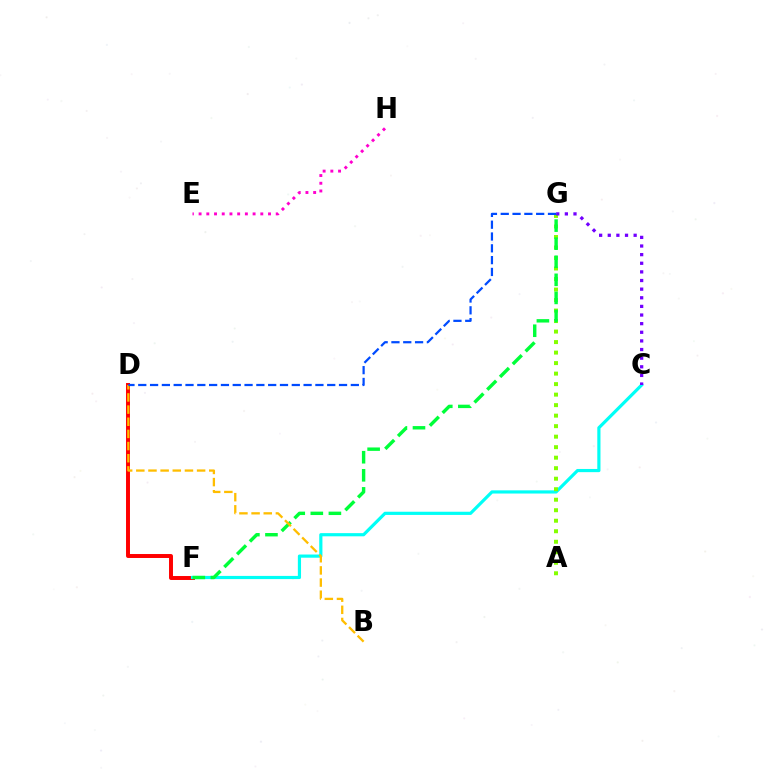{('D', 'F'): [{'color': '#ff0000', 'line_style': 'solid', 'thickness': 2.85}], ('C', 'F'): [{'color': '#00fff6', 'line_style': 'solid', 'thickness': 2.29}], ('A', 'G'): [{'color': '#84ff00', 'line_style': 'dotted', 'thickness': 2.86}], ('F', 'G'): [{'color': '#00ff39', 'line_style': 'dashed', 'thickness': 2.46}], ('B', 'D'): [{'color': '#ffbd00', 'line_style': 'dashed', 'thickness': 1.65}], ('C', 'G'): [{'color': '#7200ff', 'line_style': 'dotted', 'thickness': 2.34}], ('E', 'H'): [{'color': '#ff00cf', 'line_style': 'dotted', 'thickness': 2.1}], ('D', 'G'): [{'color': '#004bff', 'line_style': 'dashed', 'thickness': 1.6}]}